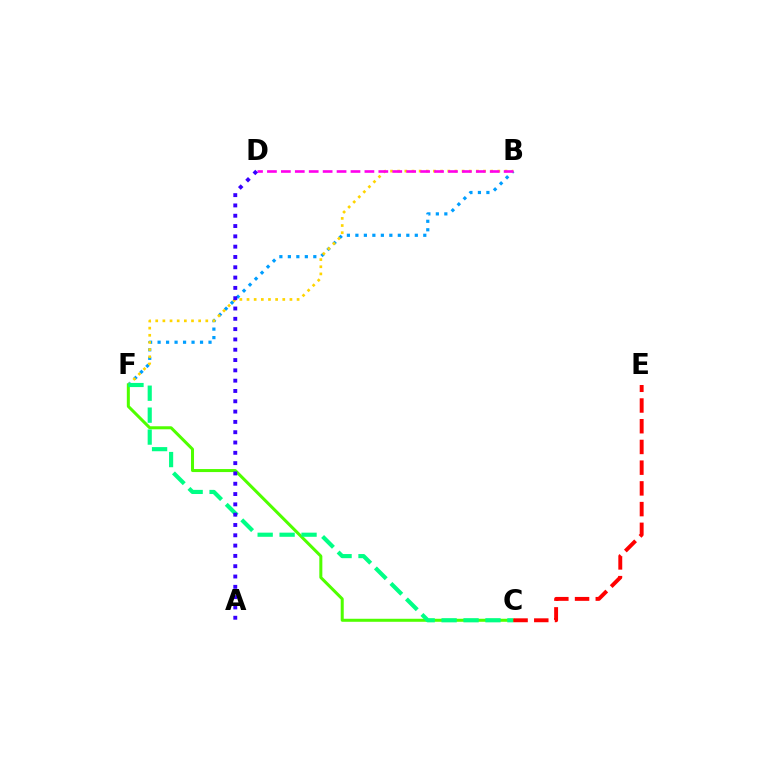{('B', 'F'): [{'color': '#009eff', 'line_style': 'dotted', 'thickness': 2.31}, {'color': '#ffd500', 'line_style': 'dotted', 'thickness': 1.94}], ('B', 'D'): [{'color': '#ff00ed', 'line_style': 'dashed', 'thickness': 1.89}], ('C', 'F'): [{'color': '#4fff00', 'line_style': 'solid', 'thickness': 2.18}, {'color': '#00ff86', 'line_style': 'dashed', 'thickness': 2.98}], ('A', 'D'): [{'color': '#3700ff', 'line_style': 'dotted', 'thickness': 2.8}], ('C', 'E'): [{'color': '#ff0000', 'line_style': 'dashed', 'thickness': 2.81}]}